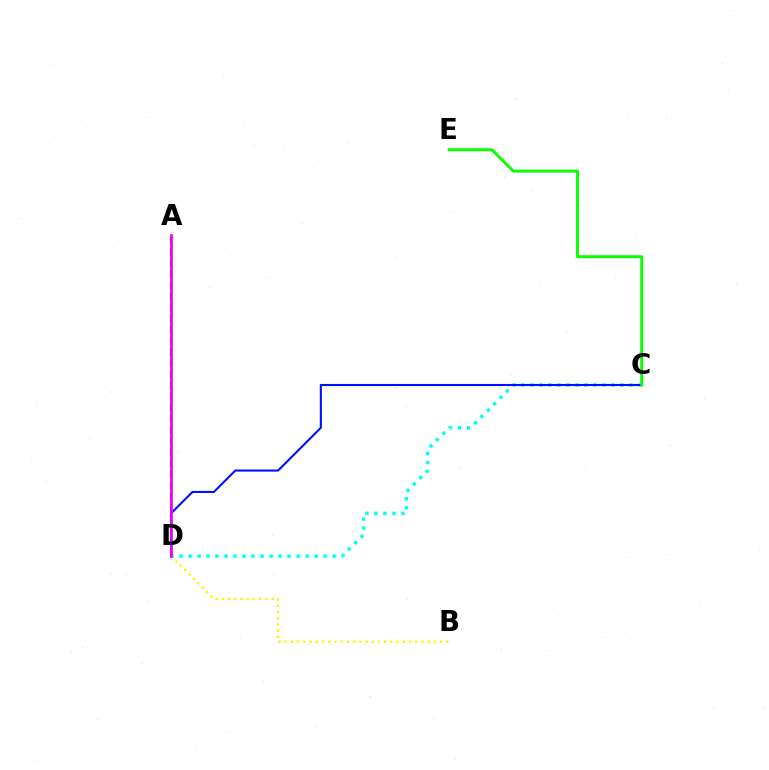{('C', 'D'): [{'color': '#00fff6', 'line_style': 'dotted', 'thickness': 2.45}, {'color': '#0010ff', 'line_style': 'solid', 'thickness': 1.51}], ('B', 'D'): [{'color': '#fcf500', 'line_style': 'dotted', 'thickness': 1.69}], ('A', 'D'): [{'color': '#ff0000', 'line_style': 'dashed', 'thickness': 1.51}, {'color': '#ee00ff', 'line_style': 'solid', 'thickness': 1.94}], ('C', 'E'): [{'color': '#08ff00', 'line_style': 'solid', 'thickness': 2.11}]}